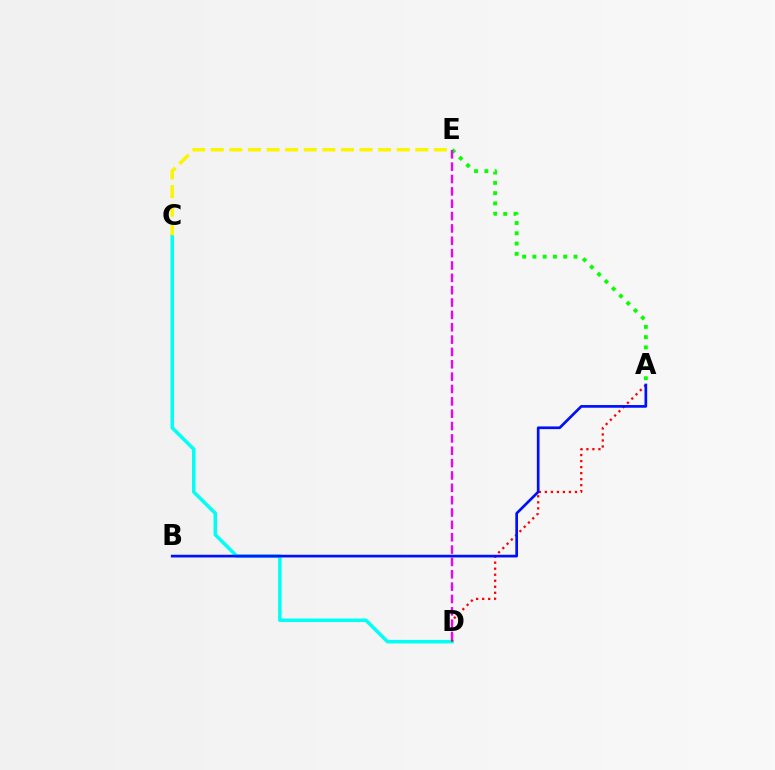{('C', 'D'): [{'color': '#00fff6', 'line_style': 'solid', 'thickness': 2.53}], ('A', 'E'): [{'color': '#08ff00', 'line_style': 'dotted', 'thickness': 2.79}], ('A', 'D'): [{'color': '#ff0000', 'line_style': 'dotted', 'thickness': 1.64}], ('A', 'B'): [{'color': '#0010ff', 'line_style': 'solid', 'thickness': 1.94}], ('D', 'E'): [{'color': '#ee00ff', 'line_style': 'dashed', 'thickness': 1.68}], ('C', 'E'): [{'color': '#fcf500', 'line_style': 'dashed', 'thickness': 2.53}]}